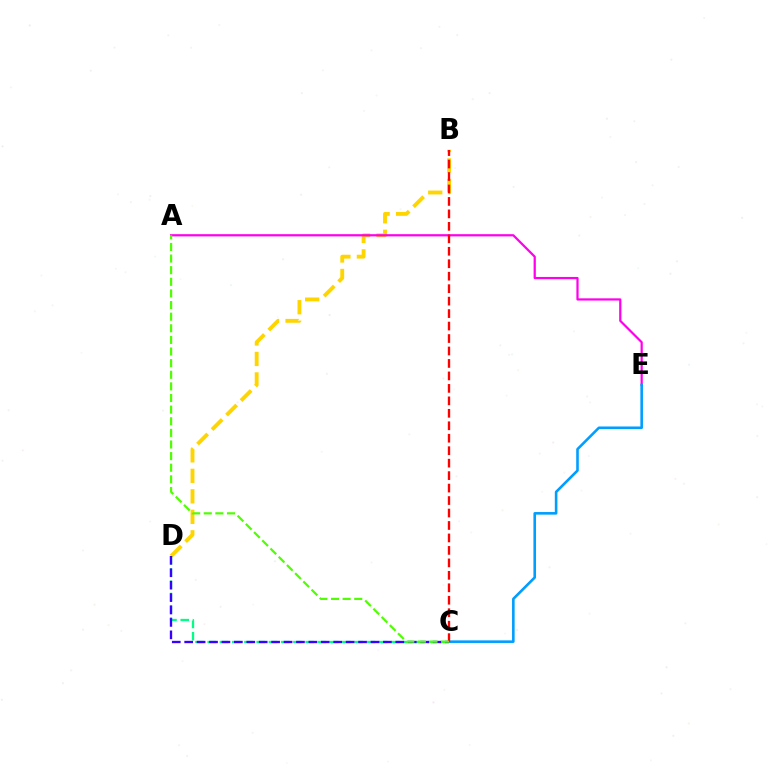{('B', 'D'): [{'color': '#ffd500', 'line_style': 'dashed', 'thickness': 2.78}], ('A', 'E'): [{'color': '#ff00ed', 'line_style': 'solid', 'thickness': 1.6}], ('C', 'E'): [{'color': '#009eff', 'line_style': 'solid', 'thickness': 1.87}], ('C', 'D'): [{'color': '#00ff86', 'line_style': 'dashed', 'thickness': 1.66}, {'color': '#3700ff', 'line_style': 'dashed', 'thickness': 1.69}], ('B', 'C'): [{'color': '#ff0000', 'line_style': 'dashed', 'thickness': 1.69}], ('A', 'C'): [{'color': '#4fff00', 'line_style': 'dashed', 'thickness': 1.58}]}